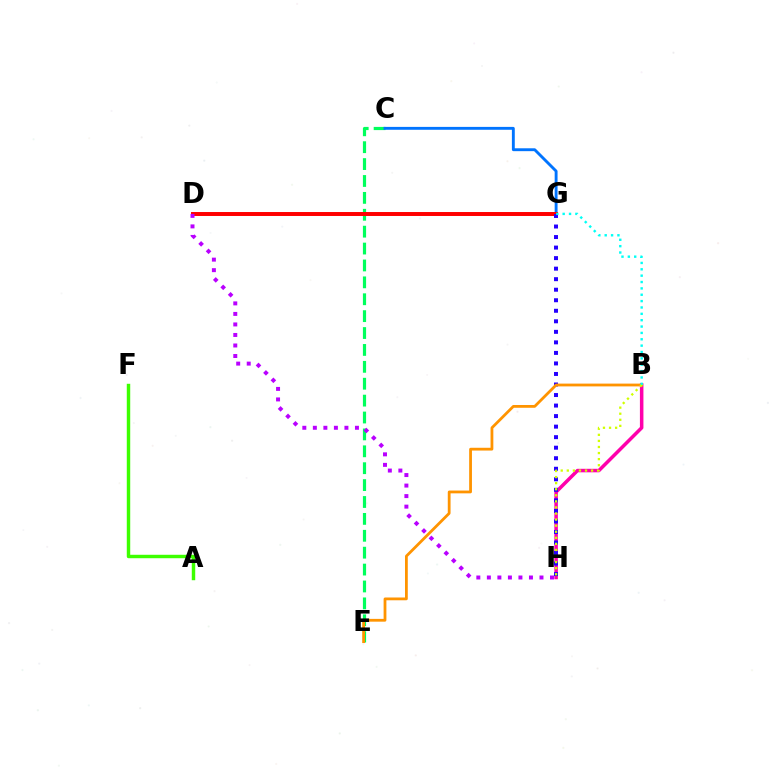{('B', 'H'): [{'color': '#ff00ac', 'line_style': 'solid', 'thickness': 2.53}, {'color': '#d1ff00', 'line_style': 'dotted', 'thickness': 1.65}], ('C', 'E'): [{'color': '#00ff5c', 'line_style': 'dashed', 'thickness': 2.3}], ('C', 'G'): [{'color': '#0074ff', 'line_style': 'solid', 'thickness': 2.07}], ('A', 'F'): [{'color': '#3dff00', 'line_style': 'solid', 'thickness': 2.47}], ('D', 'G'): [{'color': '#ff0000', 'line_style': 'solid', 'thickness': 2.85}], ('G', 'H'): [{'color': '#2500ff', 'line_style': 'dotted', 'thickness': 2.86}], ('B', 'E'): [{'color': '#ff9400', 'line_style': 'solid', 'thickness': 2.01}], ('D', 'H'): [{'color': '#b900ff', 'line_style': 'dotted', 'thickness': 2.86}], ('B', 'G'): [{'color': '#00fff6', 'line_style': 'dotted', 'thickness': 1.73}]}